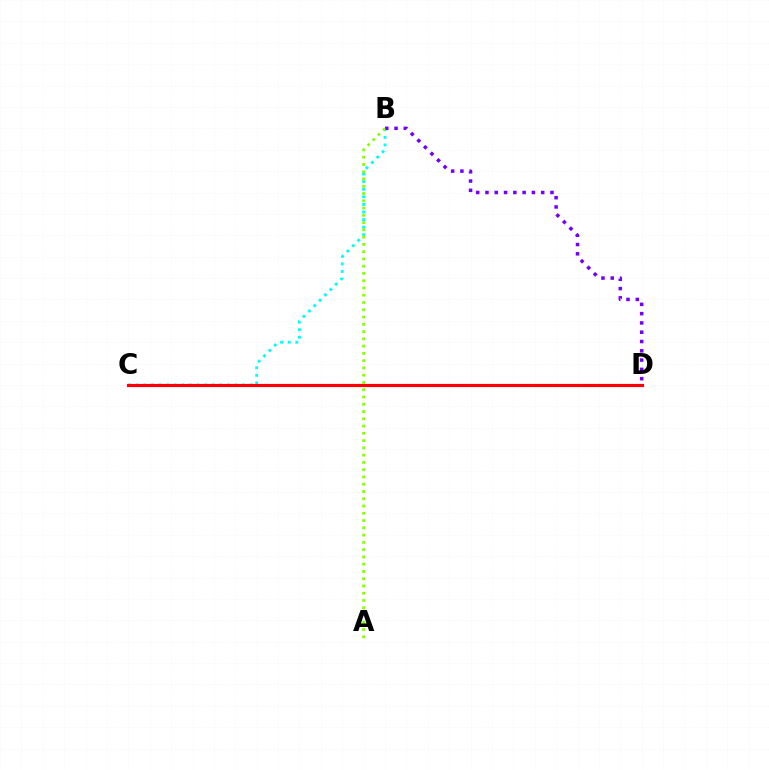{('B', 'C'): [{'color': '#00fff6', 'line_style': 'dotted', 'thickness': 2.06}], ('B', 'D'): [{'color': '#7200ff', 'line_style': 'dotted', 'thickness': 2.52}], ('C', 'D'): [{'color': '#ff0000', 'line_style': 'solid', 'thickness': 2.28}], ('A', 'B'): [{'color': '#84ff00', 'line_style': 'dotted', 'thickness': 1.97}]}